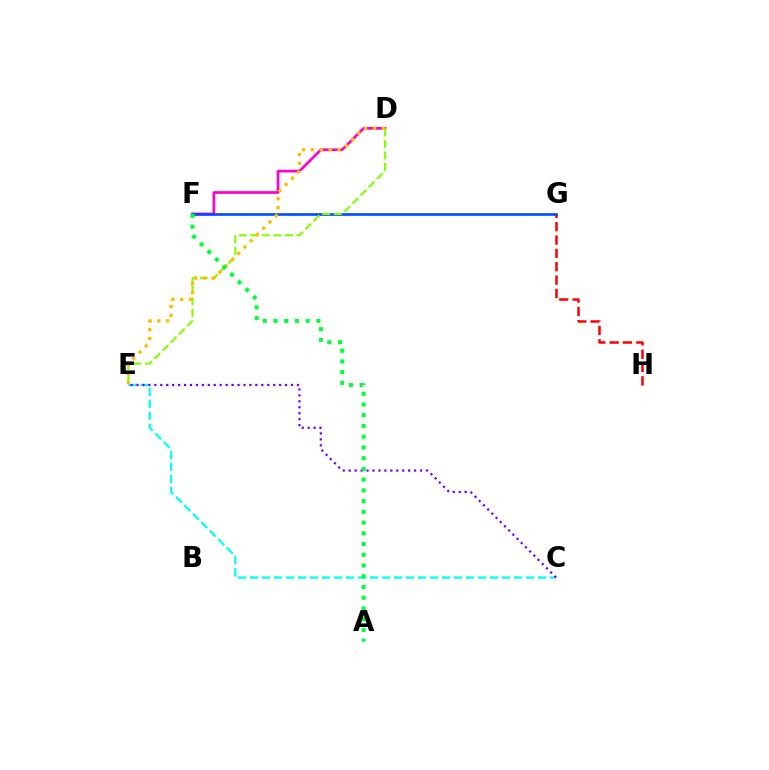{('D', 'F'): [{'color': '#ff00cf', 'line_style': 'solid', 'thickness': 1.93}], ('G', 'H'): [{'color': '#ff0000', 'line_style': 'dashed', 'thickness': 1.81}], ('F', 'G'): [{'color': '#004bff', 'line_style': 'solid', 'thickness': 1.89}], ('C', 'E'): [{'color': '#00fff6', 'line_style': 'dashed', 'thickness': 1.63}, {'color': '#7200ff', 'line_style': 'dotted', 'thickness': 1.61}], ('D', 'E'): [{'color': '#84ff00', 'line_style': 'dashed', 'thickness': 1.57}, {'color': '#ffbd00', 'line_style': 'dotted', 'thickness': 2.41}], ('A', 'F'): [{'color': '#00ff39', 'line_style': 'dotted', 'thickness': 2.92}]}